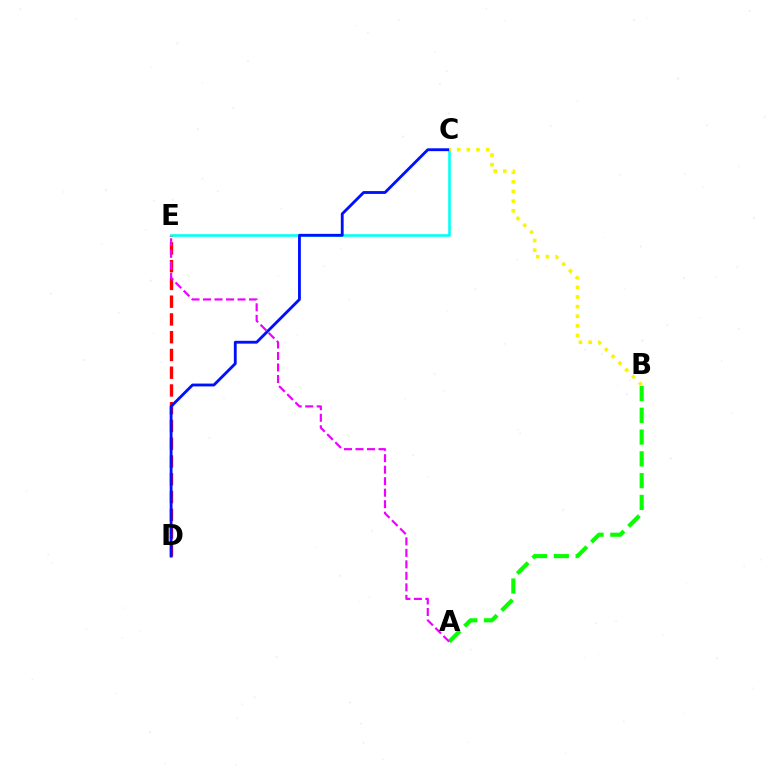{('D', 'E'): [{'color': '#ff0000', 'line_style': 'dashed', 'thickness': 2.41}], ('C', 'E'): [{'color': '#00fff6', 'line_style': 'solid', 'thickness': 1.87}], ('A', 'B'): [{'color': '#08ff00', 'line_style': 'dashed', 'thickness': 2.96}], ('C', 'D'): [{'color': '#0010ff', 'line_style': 'solid', 'thickness': 2.05}], ('B', 'C'): [{'color': '#fcf500', 'line_style': 'dotted', 'thickness': 2.62}], ('A', 'E'): [{'color': '#ee00ff', 'line_style': 'dashed', 'thickness': 1.56}]}